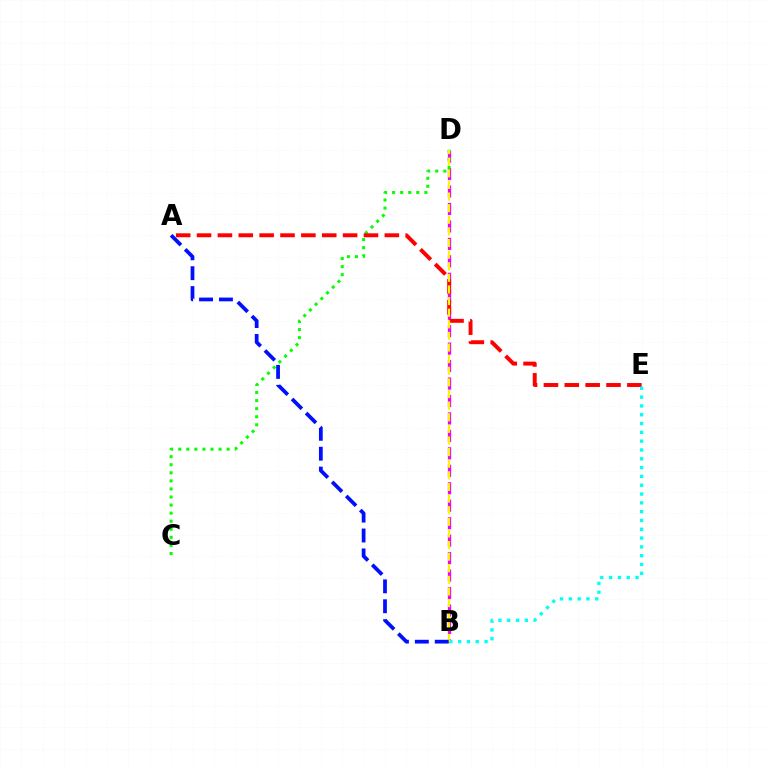{('B', 'D'): [{'color': '#ee00ff', 'line_style': 'dashed', 'thickness': 2.37}, {'color': '#fcf500', 'line_style': 'dashed', 'thickness': 1.58}], ('C', 'D'): [{'color': '#08ff00', 'line_style': 'dotted', 'thickness': 2.19}], ('A', 'E'): [{'color': '#ff0000', 'line_style': 'dashed', 'thickness': 2.83}], ('B', 'E'): [{'color': '#00fff6', 'line_style': 'dotted', 'thickness': 2.39}], ('A', 'B'): [{'color': '#0010ff', 'line_style': 'dashed', 'thickness': 2.7}]}